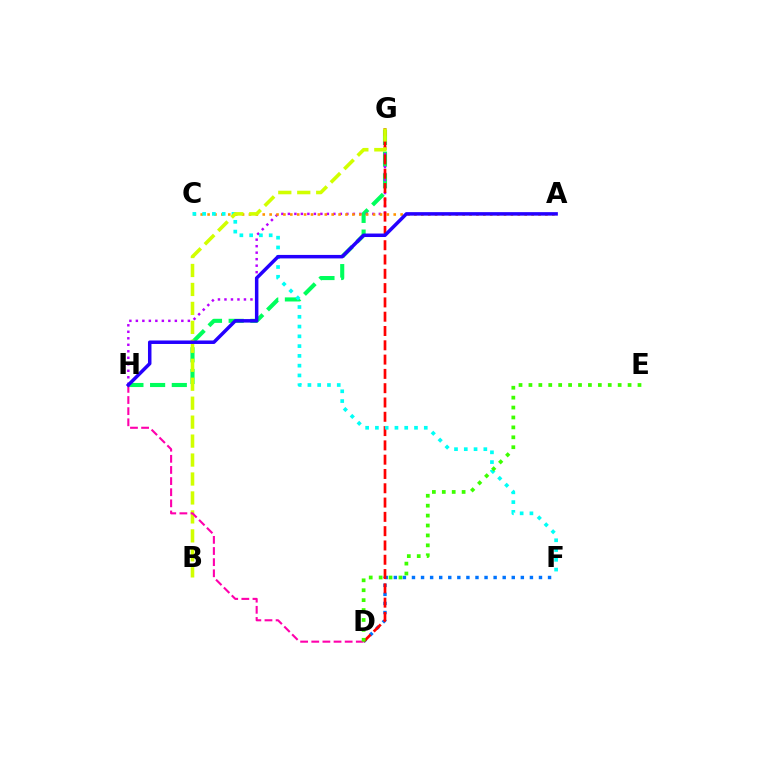{('G', 'H'): [{'color': '#00ff5c', 'line_style': 'dashed', 'thickness': 2.95}, {'color': '#b900ff', 'line_style': 'dotted', 'thickness': 1.77}], ('A', 'C'): [{'color': '#ff9400', 'line_style': 'dotted', 'thickness': 1.87}], ('D', 'F'): [{'color': '#0074ff', 'line_style': 'dotted', 'thickness': 2.46}], ('D', 'G'): [{'color': '#ff0000', 'line_style': 'dashed', 'thickness': 1.94}], ('C', 'F'): [{'color': '#00fff6', 'line_style': 'dotted', 'thickness': 2.66}], ('B', 'G'): [{'color': '#d1ff00', 'line_style': 'dashed', 'thickness': 2.58}], ('D', 'H'): [{'color': '#ff00ac', 'line_style': 'dashed', 'thickness': 1.51}], ('A', 'H'): [{'color': '#2500ff', 'line_style': 'solid', 'thickness': 2.52}], ('D', 'E'): [{'color': '#3dff00', 'line_style': 'dotted', 'thickness': 2.69}]}